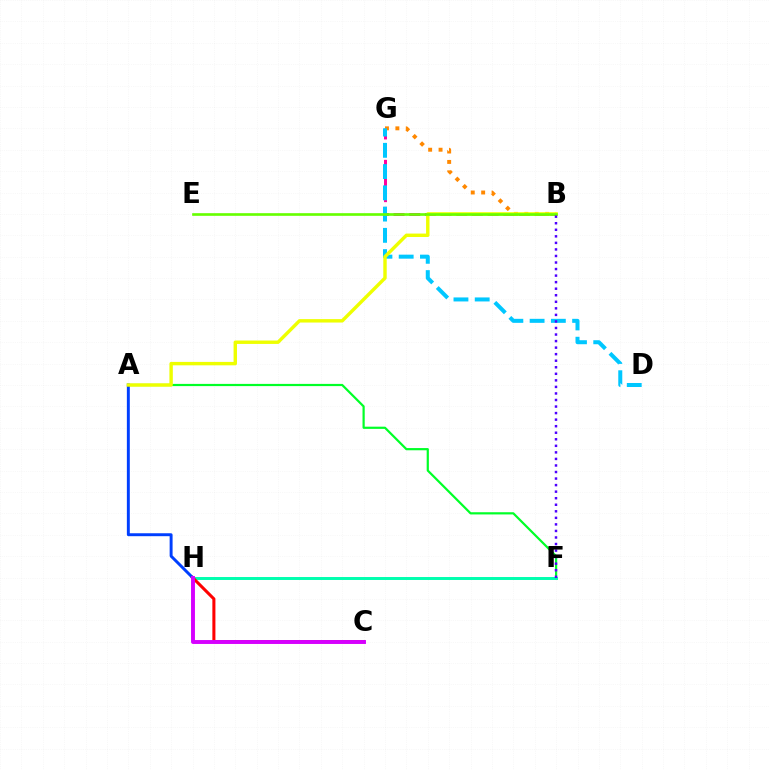{('B', 'G'): [{'color': '#ff00a0', 'line_style': 'dashed', 'thickness': 2.13}, {'color': '#ff8800', 'line_style': 'dotted', 'thickness': 2.83}], ('A', 'F'): [{'color': '#00ff27', 'line_style': 'solid', 'thickness': 1.59}], ('F', 'H'): [{'color': '#00ffaf', 'line_style': 'solid', 'thickness': 2.13}], ('C', 'H'): [{'color': '#ff0000', 'line_style': 'solid', 'thickness': 2.2}, {'color': '#d600ff', 'line_style': 'solid', 'thickness': 2.81}], ('A', 'H'): [{'color': '#003fff', 'line_style': 'solid', 'thickness': 2.12}], ('D', 'G'): [{'color': '#00c7ff', 'line_style': 'dashed', 'thickness': 2.89}], ('A', 'B'): [{'color': '#eeff00', 'line_style': 'solid', 'thickness': 2.46}], ('B', 'E'): [{'color': '#66ff00', 'line_style': 'solid', 'thickness': 1.91}], ('B', 'F'): [{'color': '#4f00ff', 'line_style': 'dotted', 'thickness': 1.78}]}